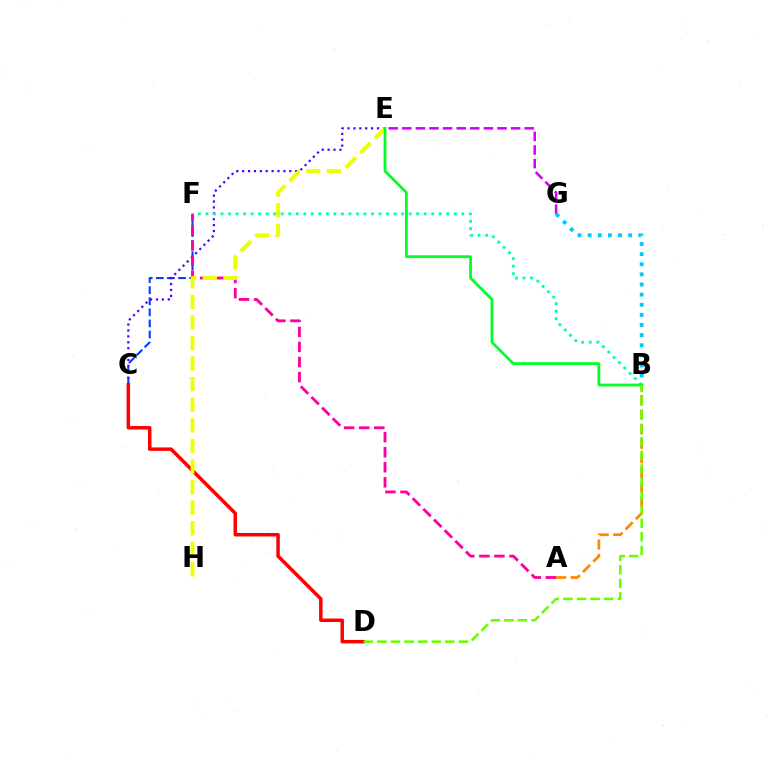{('C', 'F'): [{'color': '#003fff', 'line_style': 'dashed', 'thickness': 1.51}], ('C', 'E'): [{'color': '#4f00ff', 'line_style': 'dotted', 'thickness': 1.6}], ('A', 'B'): [{'color': '#ff8800', 'line_style': 'dashed', 'thickness': 1.98}], ('B', 'F'): [{'color': '#00ffaf', 'line_style': 'dotted', 'thickness': 2.04}], ('C', 'D'): [{'color': '#ff0000', 'line_style': 'solid', 'thickness': 2.51}], ('A', 'F'): [{'color': '#ff00a0', 'line_style': 'dashed', 'thickness': 2.05}], ('E', 'H'): [{'color': '#eeff00', 'line_style': 'dashed', 'thickness': 2.8}], ('E', 'G'): [{'color': '#d600ff', 'line_style': 'dashed', 'thickness': 1.85}], ('B', 'G'): [{'color': '#00c7ff', 'line_style': 'dotted', 'thickness': 2.75}], ('B', 'E'): [{'color': '#00ff27', 'line_style': 'solid', 'thickness': 2.0}], ('B', 'D'): [{'color': '#66ff00', 'line_style': 'dashed', 'thickness': 1.84}]}